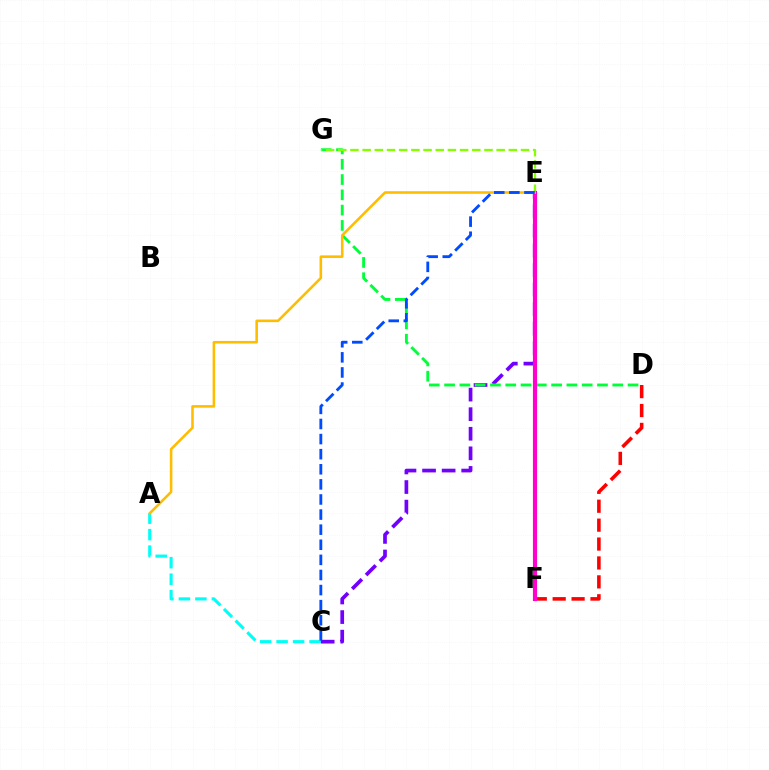{('A', 'C'): [{'color': '#00fff6', 'line_style': 'dashed', 'thickness': 2.24}], ('C', 'E'): [{'color': '#7200ff', 'line_style': 'dashed', 'thickness': 2.66}, {'color': '#004bff', 'line_style': 'dashed', 'thickness': 2.05}], ('D', 'G'): [{'color': '#00ff39', 'line_style': 'dashed', 'thickness': 2.08}], ('D', 'F'): [{'color': '#ff0000', 'line_style': 'dashed', 'thickness': 2.57}], ('E', 'G'): [{'color': '#84ff00', 'line_style': 'dashed', 'thickness': 1.66}], ('E', 'F'): [{'color': '#ff00cf', 'line_style': 'solid', 'thickness': 2.99}], ('A', 'E'): [{'color': '#ffbd00', 'line_style': 'solid', 'thickness': 1.86}]}